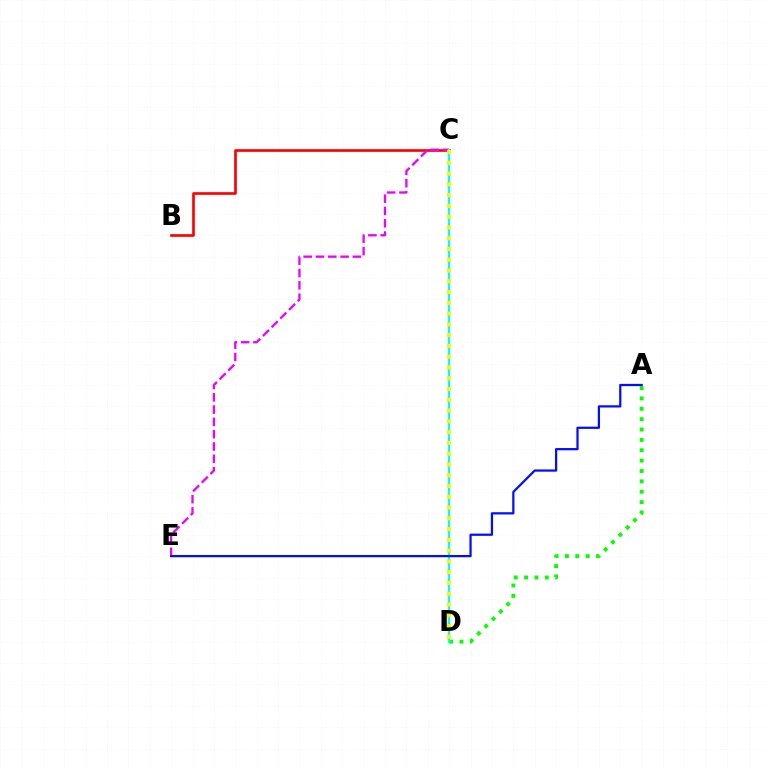{('B', 'C'): [{'color': '#ff0000', 'line_style': 'solid', 'thickness': 1.91}], ('A', 'D'): [{'color': '#08ff00', 'line_style': 'dotted', 'thickness': 2.82}], ('C', 'E'): [{'color': '#ee00ff', 'line_style': 'dashed', 'thickness': 1.67}], ('C', 'D'): [{'color': '#00fff6', 'line_style': 'solid', 'thickness': 1.71}, {'color': '#fcf500', 'line_style': 'dotted', 'thickness': 2.93}], ('A', 'E'): [{'color': '#0010ff', 'line_style': 'solid', 'thickness': 1.61}]}